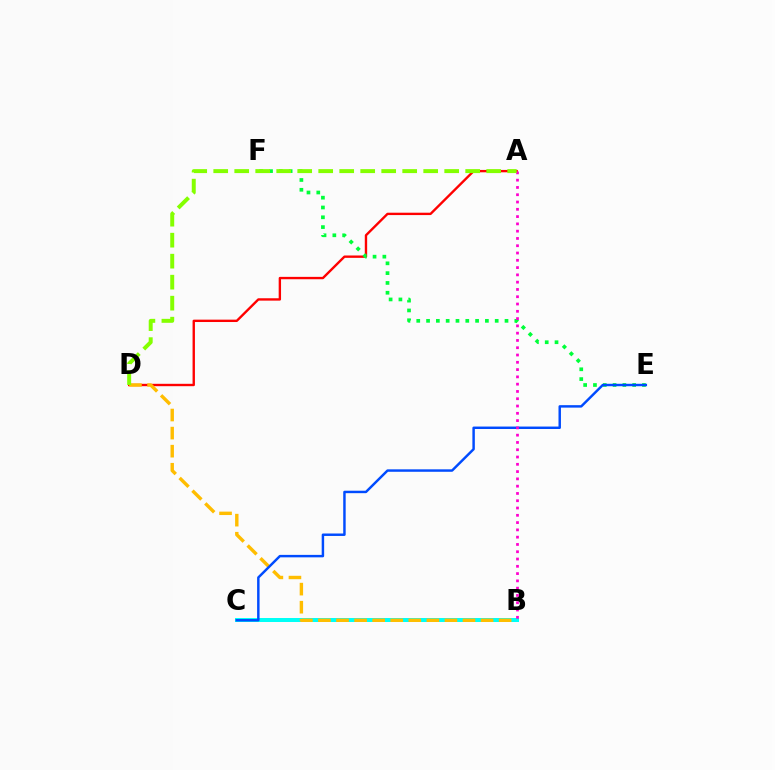{('B', 'C'): [{'color': '#7200ff', 'line_style': 'dotted', 'thickness': 2.14}, {'color': '#00fff6', 'line_style': 'solid', 'thickness': 2.88}], ('A', 'D'): [{'color': '#ff0000', 'line_style': 'solid', 'thickness': 1.71}, {'color': '#84ff00', 'line_style': 'dashed', 'thickness': 2.85}], ('E', 'F'): [{'color': '#00ff39', 'line_style': 'dotted', 'thickness': 2.66}], ('B', 'D'): [{'color': '#ffbd00', 'line_style': 'dashed', 'thickness': 2.45}], ('C', 'E'): [{'color': '#004bff', 'line_style': 'solid', 'thickness': 1.77}], ('A', 'B'): [{'color': '#ff00cf', 'line_style': 'dotted', 'thickness': 1.98}]}